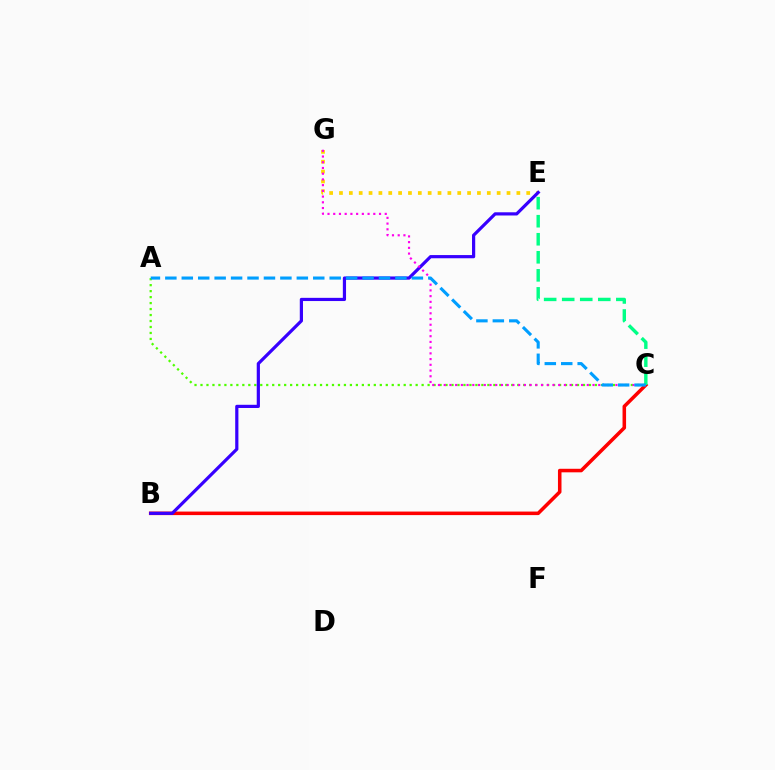{('E', 'G'): [{'color': '#ffd500', 'line_style': 'dotted', 'thickness': 2.68}], ('B', 'C'): [{'color': '#ff0000', 'line_style': 'solid', 'thickness': 2.55}], ('A', 'C'): [{'color': '#4fff00', 'line_style': 'dotted', 'thickness': 1.62}, {'color': '#009eff', 'line_style': 'dashed', 'thickness': 2.23}], ('B', 'E'): [{'color': '#3700ff', 'line_style': 'solid', 'thickness': 2.3}], ('C', 'G'): [{'color': '#ff00ed', 'line_style': 'dotted', 'thickness': 1.56}], ('C', 'E'): [{'color': '#00ff86', 'line_style': 'dashed', 'thickness': 2.45}]}